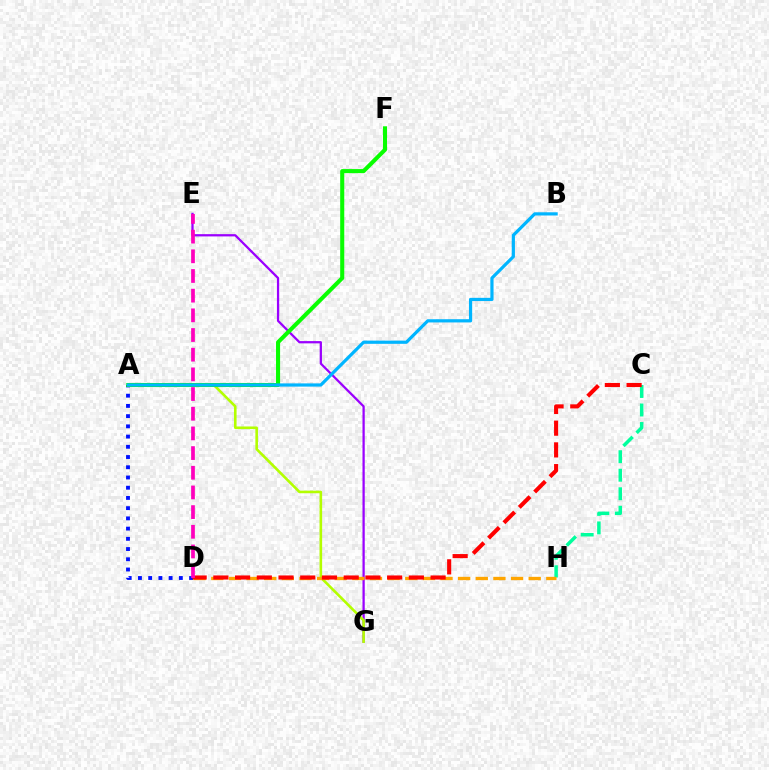{('A', 'D'): [{'color': '#0010ff', 'line_style': 'dotted', 'thickness': 2.78}], ('E', 'G'): [{'color': '#9b00ff', 'line_style': 'solid', 'thickness': 1.63}], ('C', 'H'): [{'color': '#00ff9d', 'line_style': 'dashed', 'thickness': 2.52}], ('A', 'G'): [{'color': '#b3ff00', 'line_style': 'solid', 'thickness': 1.87}], ('A', 'F'): [{'color': '#08ff00', 'line_style': 'solid', 'thickness': 2.93}], ('D', 'H'): [{'color': '#ffa500', 'line_style': 'dashed', 'thickness': 2.4}], ('C', 'D'): [{'color': '#ff0000', 'line_style': 'dashed', 'thickness': 2.95}], ('A', 'B'): [{'color': '#00b5ff', 'line_style': 'solid', 'thickness': 2.31}], ('D', 'E'): [{'color': '#ff00bd', 'line_style': 'dashed', 'thickness': 2.67}]}